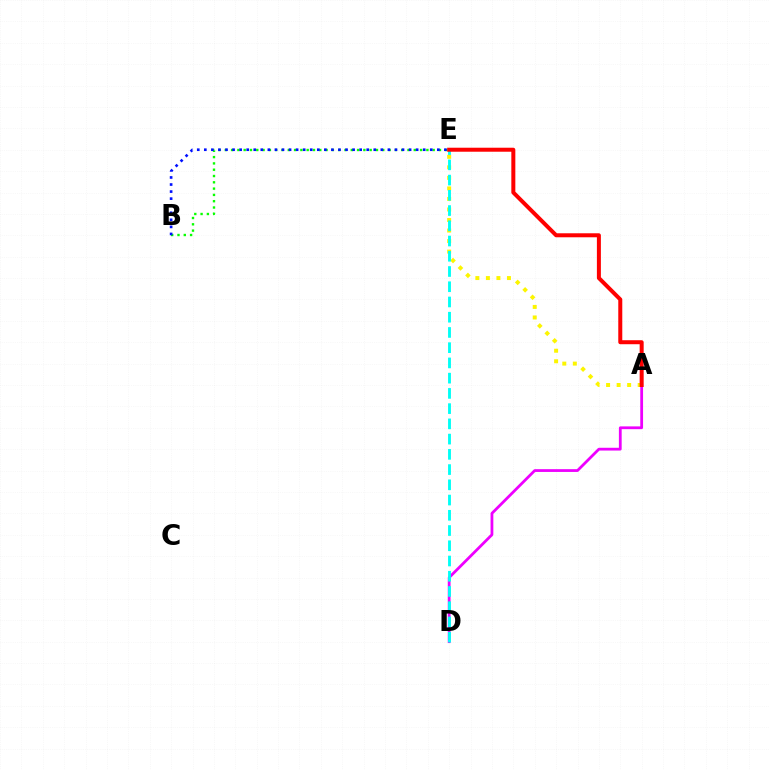{('B', 'E'): [{'color': '#08ff00', 'line_style': 'dotted', 'thickness': 1.71}, {'color': '#0010ff', 'line_style': 'dotted', 'thickness': 1.92}], ('A', 'D'): [{'color': '#ee00ff', 'line_style': 'solid', 'thickness': 2.0}], ('A', 'E'): [{'color': '#fcf500', 'line_style': 'dotted', 'thickness': 2.86}, {'color': '#ff0000', 'line_style': 'solid', 'thickness': 2.88}], ('D', 'E'): [{'color': '#00fff6', 'line_style': 'dashed', 'thickness': 2.07}]}